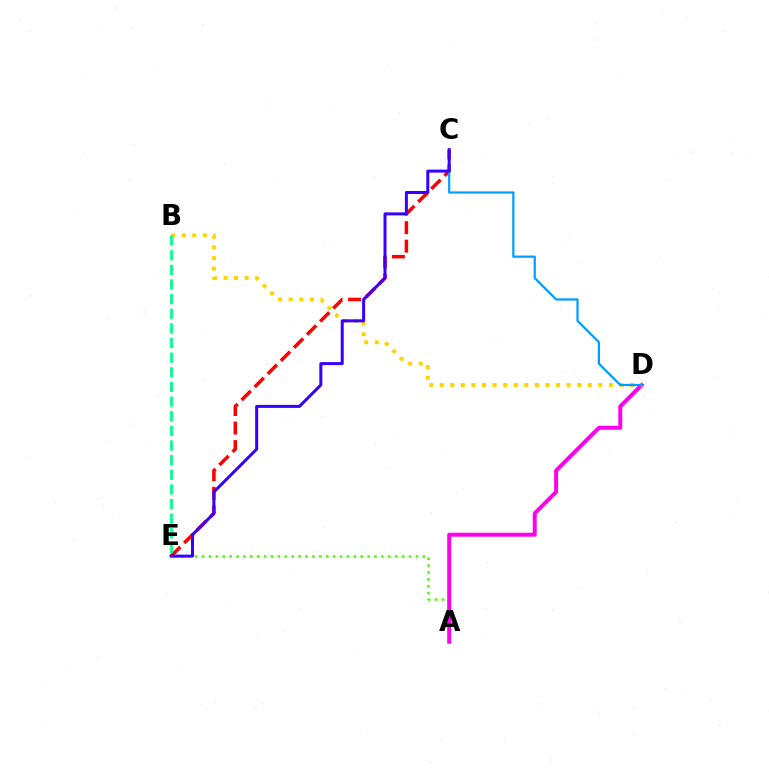{('A', 'E'): [{'color': '#4fff00', 'line_style': 'dotted', 'thickness': 1.87}], ('A', 'D'): [{'color': '#ff00ed', 'line_style': 'solid', 'thickness': 2.86}], ('B', 'D'): [{'color': '#ffd500', 'line_style': 'dotted', 'thickness': 2.87}], ('C', 'E'): [{'color': '#ff0000', 'line_style': 'dashed', 'thickness': 2.52}, {'color': '#3700ff', 'line_style': 'solid', 'thickness': 2.16}], ('C', 'D'): [{'color': '#009eff', 'line_style': 'solid', 'thickness': 1.6}], ('B', 'E'): [{'color': '#00ff86', 'line_style': 'dashed', 'thickness': 1.99}]}